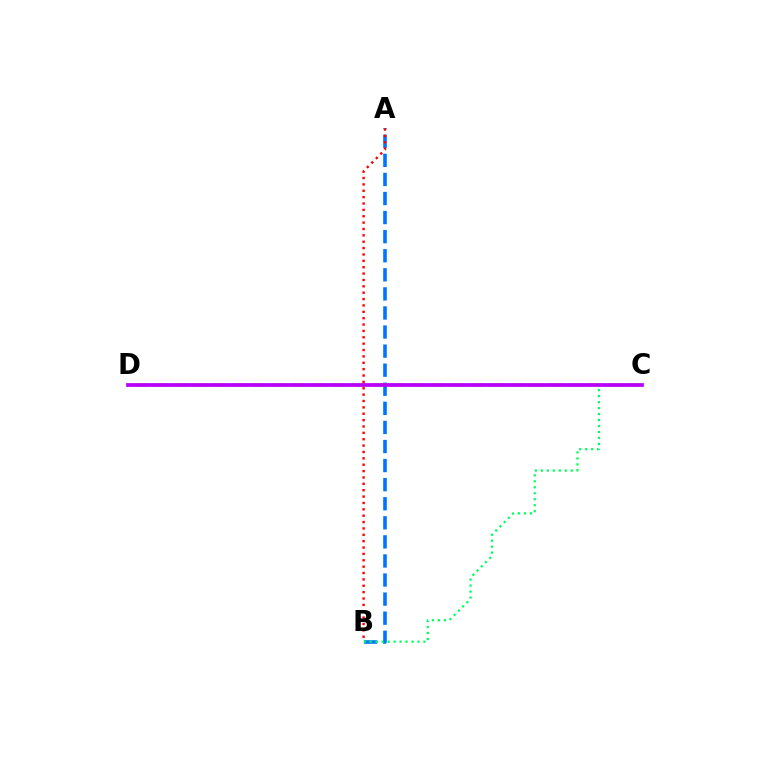{('A', 'B'): [{'color': '#0074ff', 'line_style': 'dashed', 'thickness': 2.59}, {'color': '#ff0000', 'line_style': 'dotted', 'thickness': 1.73}], ('B', 'C'): [{'color': '#00ff5c', 'line_style': 'dotted', 'thickness': 1.62}], ('C', 'D'): [{'color': '#d1ff00', 'line_style': 'dashed', 'thickness': 2.69}, {'color': '#b900ff', 'line_style': 'solid', 'thickness': 2.69}]}